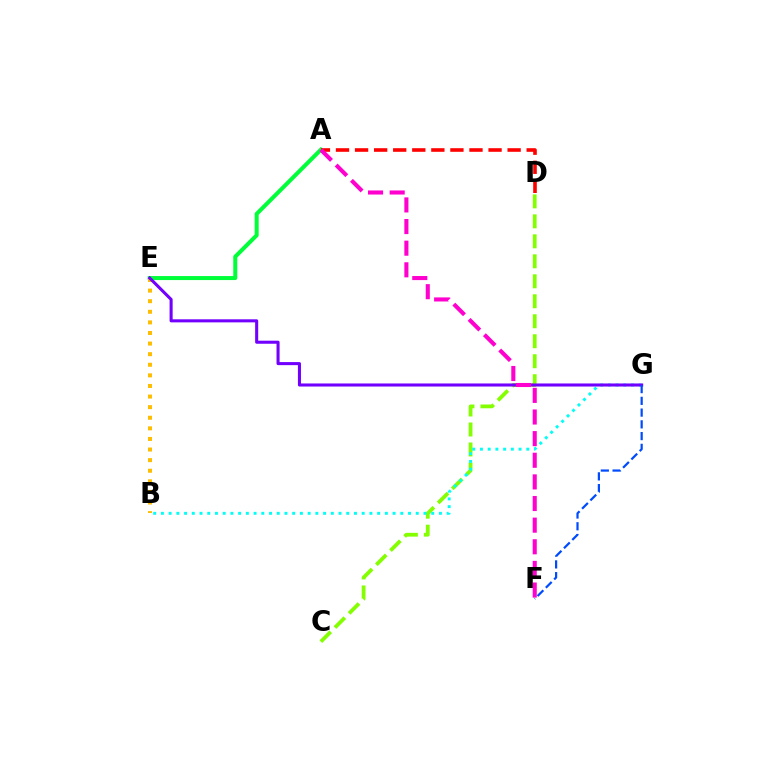{('A', 'E'): [{'color': '#00ff39', 'line_style': 'solid', 'thickness': 2.89}], ('A', 'D'): [{'color': '#ff0000', 'line_style': 'dashed', 'thickness': 2.59}], ('B', 'E'): [{'color': '#ffbd00', 'line_style': 'dotted', 'thickness': 2.88}], ('C', 'D'): [{'color': '#84ff00', 'line_style': 'dashed', 'thickness': 2.71}], ('B', 'G'): [{'color': '#00fff6', 'line_style': 'dotted', 'thickness': 2.1}], ('E', 'G'): [{'color': '#7200ff', 'line_style': 'solid', 'thickness': 2.2}], ('A', 'F'): [{'color': '#ff00cf', 'line_style': 'dashed', 'thickness': 2.94}], ('F', 'G'): [{'color': '#004bff', 'line_style': 'dashed', 'thickness': 1.6}]}